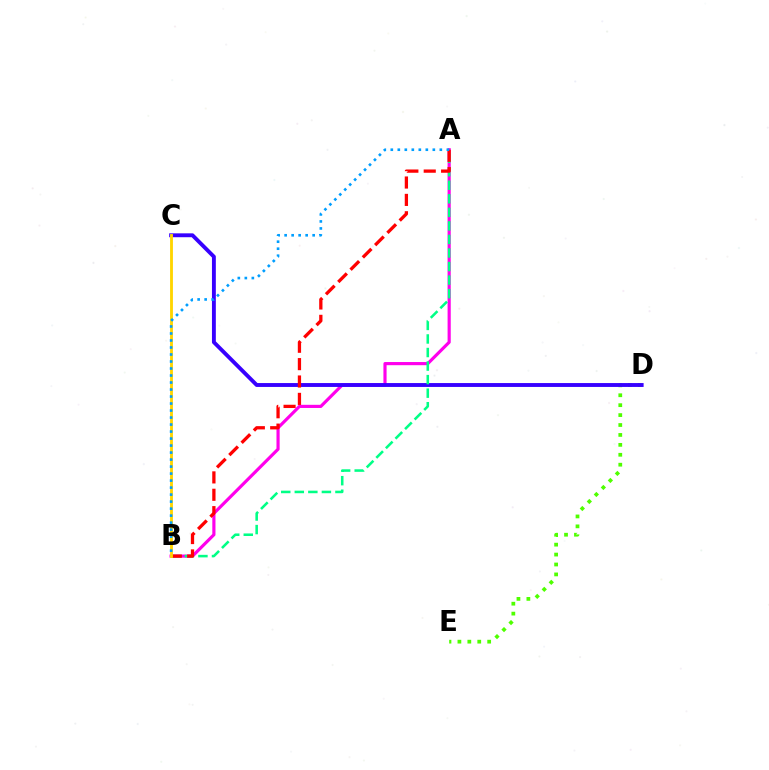{('D', 'E'): [{'color': '#4fff00', 'line_style': 'dotted', 'thickness': 2.7}], ('A', 'B'): [{'color': '#ff00ed', 'line_style': 'solid', 'thickness': 2.28}, {'color': '#00ff86', 'line_style': 'dashed', 'thickness': 1.84}, {'color': '#ff0000', 'line_style': 'dashed', 'thickness': 2.36}, {'color': '#009eff', 'line_style': 'dotted', 'thickness': 1.9}], ('C', 'D'): [{'color': '#3700ff', 'line_style': 'solid', 'thickness': 2.79}], ('B', 'C'): [{'color': '#ffd500', 'line_style': 'solid', 'thickness': 2.05}]}